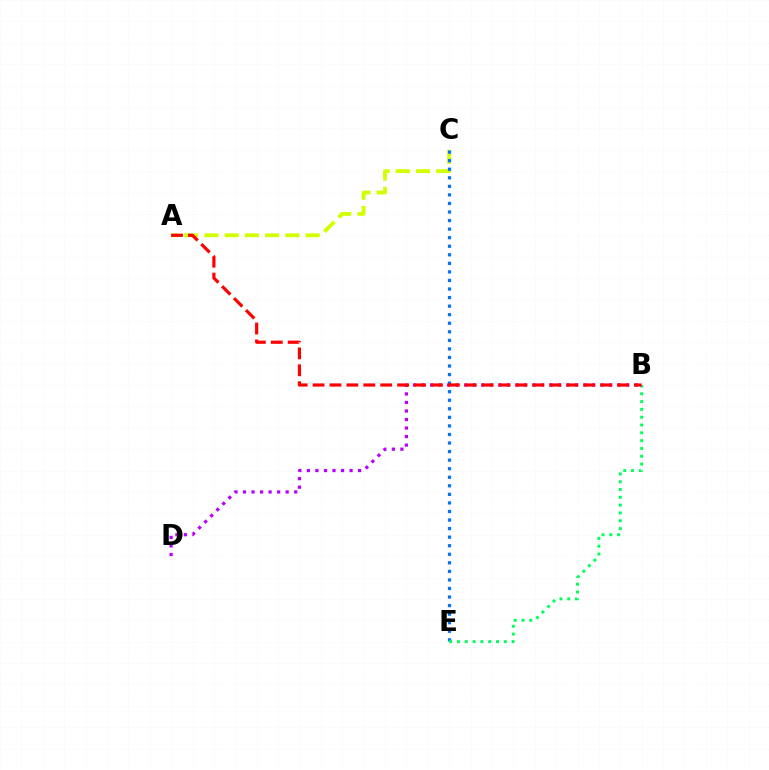{('A', 'C'): [{'color': '#d1ff00', 'line_style': 'dashed', 'thickness': 2.75}], ('C', 'E'): [{'color': '#0074ff', 'line_style': 'dotted', 'thickness': 2.32}], ('B', 'D'): [{'color': '#b900ff', 'line_style': 'dotted', 'thickness': 2.32}], ('B', 'E'): [{'color': '#00ff5c', 'line_style': 'dotted', 'thickness': 2.12}], ('A', 'B'): [{'color': '#ff0000', 'line_style': 'dashed', 'thickness': 2.3}]}